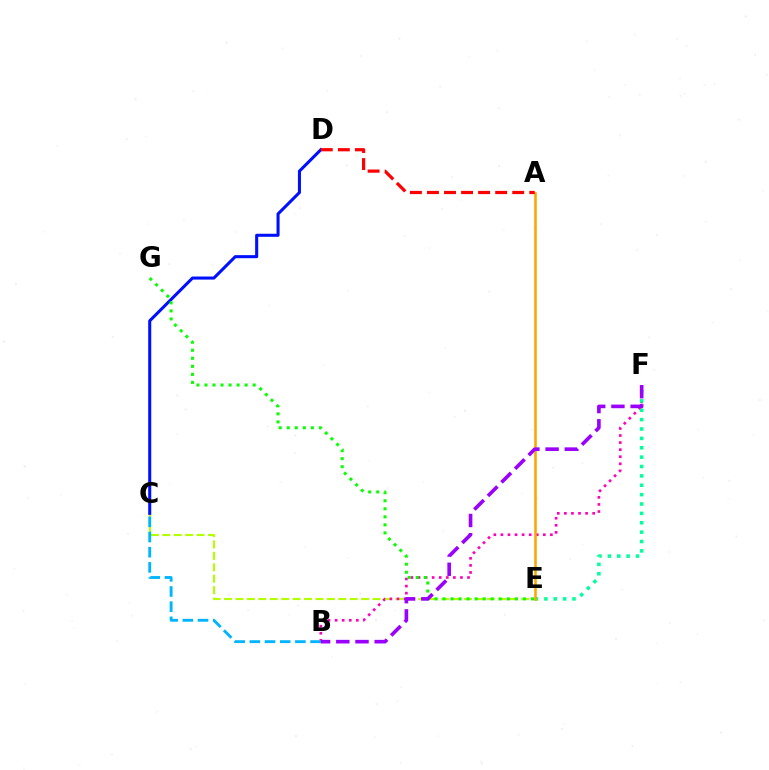{('C', 'E'): [{'color': '#b3ff00', 'line_style': 'dashed', 'thickness': 1.55}], ('B', 'F'): [{'color': '#ff00bd', 'line_style': 'dotted', 'thickness': 1.92}, {'color': '#9b00ff', 'line_style': 'dashed', 'thickness': 2.61}], ('E', 'F'): [{'color': '#00ff9d', 'line_style': 'dotted', 'thickness': 2.55}], ('C', 'D'): [{'color': '#0010ff', 'line_style': 'solid', 'thickness': 2.2}], ('E', 'G'): [{'color': '#08ff00', 'line_style': 'dotted', 'thickness': 2.18}], ('B', 'C'): [{'color': '#00b5ff', 'line_style': 'dashed', 'thickness': 2.06}], ('A', 'E'): [{'color': '#ffa500', 'line_style': 'solid', 'thickness': 1.85}], ('A', 'D'): [{'color': '#ff0000', 'line_style': 'dashed', 'thickness': 2.32}]}